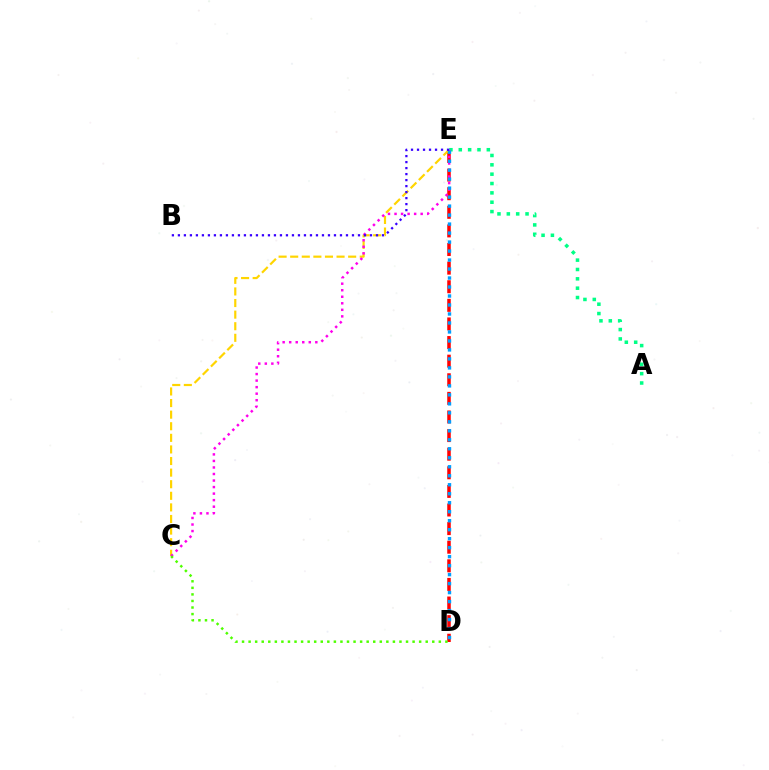{('D', 'E'): [{'color': '#ff0000', 'line_style': 'dashed', 'thickness': 2.53}, {'color': '#009eff', 'line_style': 'dotted', 'thickness': 2.44}], ('C', 'E'): [{'color': '#ffd500', 'line_style': 'dashed', 'thickness': 1.58}, {'color': '#ff00ed', 'line_style': 'dotted', 'thickness': 1.78}], ('A', 'E'): [{'color': '#00ff86', 'line_style': 'dotted', 'thickness': 2.54}], ('C', 'D'): [{'color': '#4fff00', 'line_style': 'dotted', 'thickness': 1.78}], ('B', 'E'): [{'color': '#3700ff', 'line_style': 'dotted', 'thickness': 1.63}]}